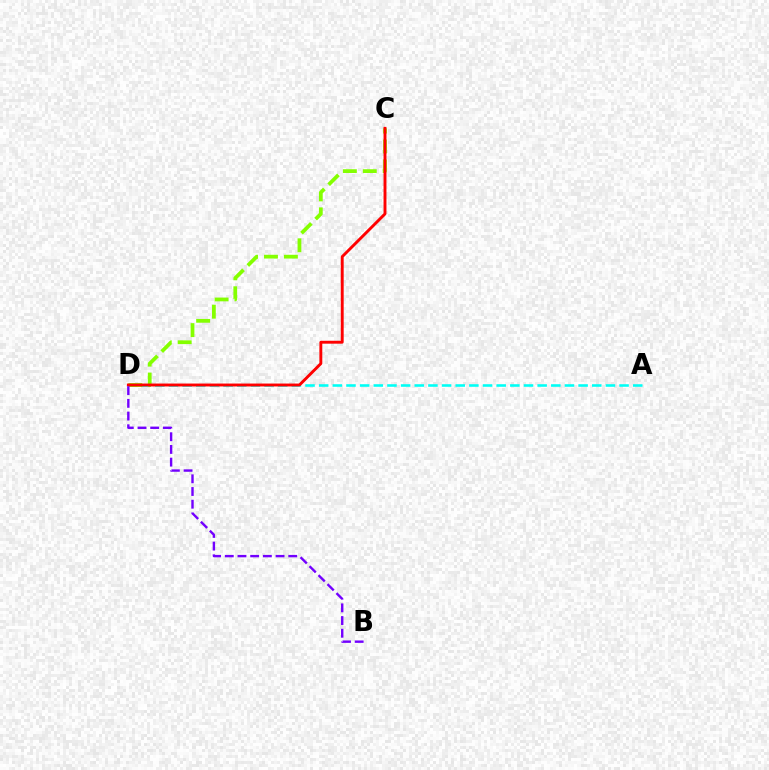{('A', 'D'): [{'color': '#00fff6', 'line_style': 'dashed', 'thickness': 1.85}], ('C', 'D'): [{'color': '#84ff00', 'line_style': 'dashed', 'thickness': 2.71}, {'color': '#ff0000', 'line_style': 'solid', 'thickness': 2.09}], ('B', 'D'): [{'color': '#7200ff', 'line_style': 'dashed', 'thickness': 1.72}]}